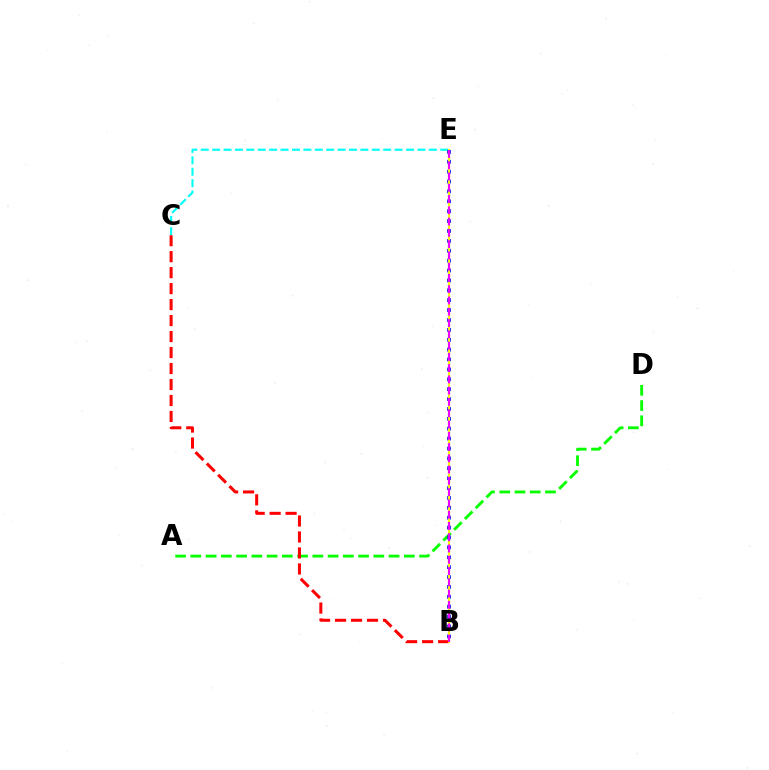{('A', 'D'): [{'color': '#08ff00', 'line_style': 'dashed', 'thickness': 2.07}], ('C', 'E'): [{'color': '#00fff6', 'line_style': 'dashed', 'thickness': 1.55}], ('B', 'E'): [{'color': '#0010ff', 'line_style': 'dotted', 'thickness': 2.69}, {'color': '#fcf500', 'line_style': 'solid', 'thickness': 1.55}, {'color': '#ee00ff', 'line_style': 'dashed', 'thickness': 1.53}], ('B', 'C'): [{'color': '#ff0000', 'line_style': 'dashed', 'thickness': 2.17}]}